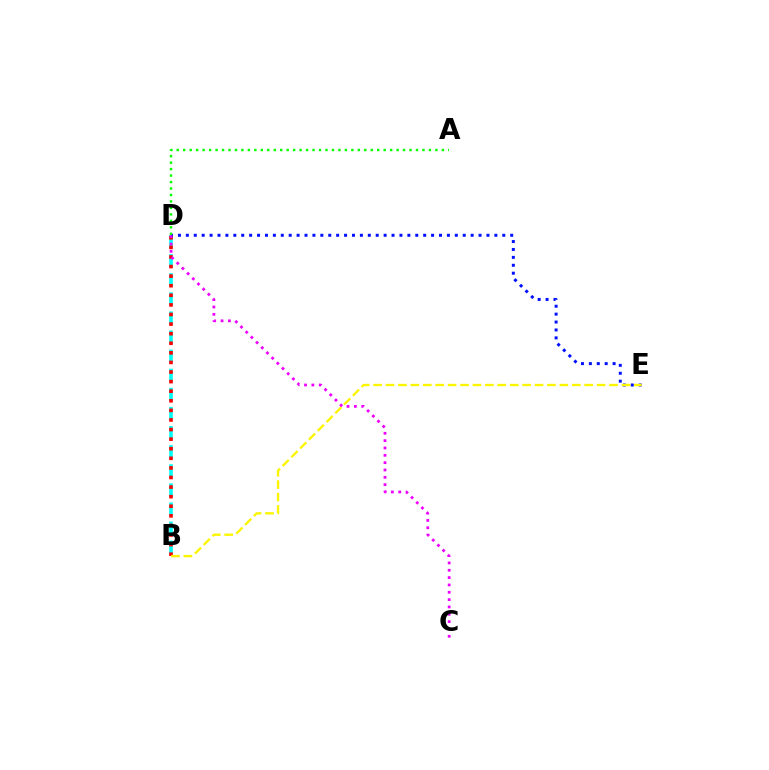{('B', 'D'): [{'color': '#00fff6', 'line_style': 'dashed', 'thickness': 2.59}, {'color': '#ff0000', 'line_style': 'dotted', 'thickness': 2.61}], ('D', 'E'): [{'color': '#0010ff', 'line_style': 'dotted', 'thickness': 2.15}], ('B', 'E'): [{'color': '#fcf500', 'line_style': 'dashed', 'thickness': 1.69}], ('C', 'D'): [{'color': '#ee00ff', 'line_style': 'dotted', 'thickness': 1.99}], ('A', 'D'): [{'color': '#08ff00', 'line_style': 'dotted', 'thickness': 1.76}]}